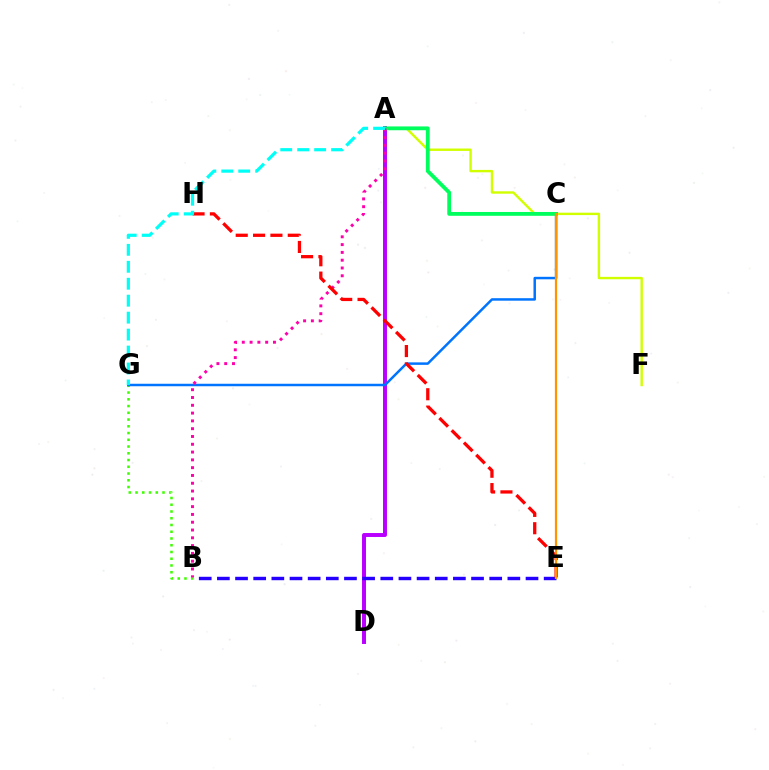{('B', 'G'): [{'color': '#3dff00', 'line_style': 'dotted', 'thickness': 1.83}], ('A', 'D'): [{'color': '#b900ff', 'line_style': 'solid', 'thickness': 2.85}], ('A', 'F'): [{'color': '#d1ff00', 'line_style': 'solid', 'thickness': 1.73}], ('B', 'E'): [{'color': '#2500ff', 'line_style': 'dashed', 'thickness': 2.47}], ('C', 'G'): [{'color': '#0074ff', 'line_style': 'solid', 'thickness': 1.79}], ('A', 'C'): [{'color': '#00ff5c', 'line_style': 'solid', 'thickness': 2.74}], ('A', 'B'): [{'color': '#ff00ac', 'line_style': 'dotted', 'thickness': 2.12}], ('E', 'H'): [{'color': '#ff0000', 'line_style': 'dashed', 'thickness': 2.36}], ('C', 'E'): [{'color': '#ff9400', 'line_style': 'solid', 'thickness': 1.61}], ('A', 'G'): [{'color': '#00fff6', 'line_style': 'dashed', 'thickness': 2.3}]}